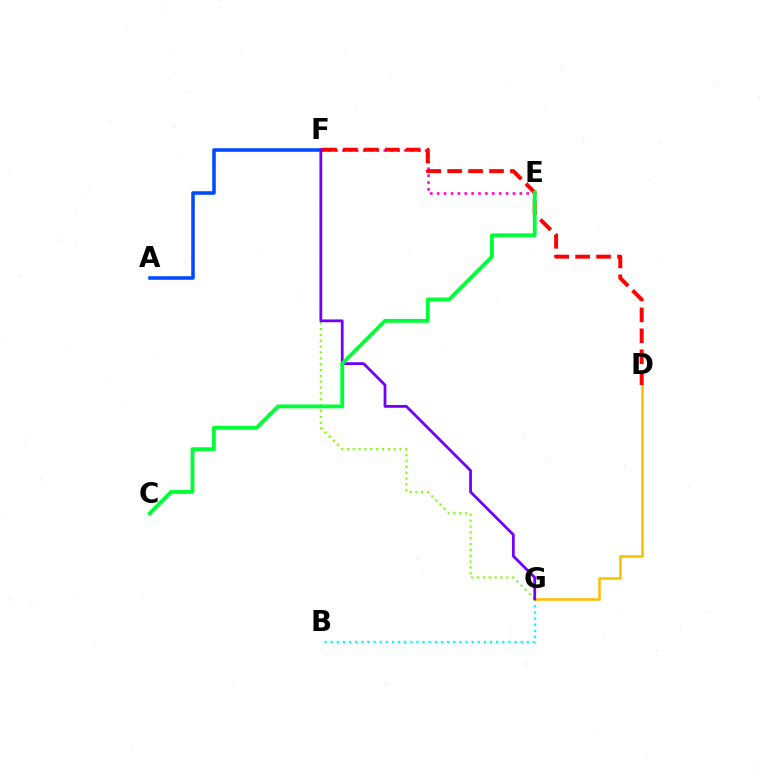{('E', 'F'): [{'color': '#ff00cf', 'line_style': 'dotted', 'thickness': 1.87}], ('A', 'F'): [{'color': '#004bff', 'line_style': 'solid', 'thickness': 2.56}], ('B', 'G'): [{'color': '#00fff6', 'line_style': 'dotted', 'thickness': 1.67}], ('D', 'G'): [{'color': '#ffbd00', 'line_style': 'solid', 'thickness': 1.83}], ('F', 'G'): [{'color': '#84ff00', 'line_style': 'dotted', 'thickness': 1.59}, {'color': '#7200ff', 'line_style': 'solid', 'thickness': 2.0}], ('D', 'F'): [{'color': '#ff0000', 'line_style': 'dashed', 'thickness': 2.85}], ('C', 'E'): [{'color': '#00ff39', 'line_style': 'solid', 'thickness': 2.77}]}